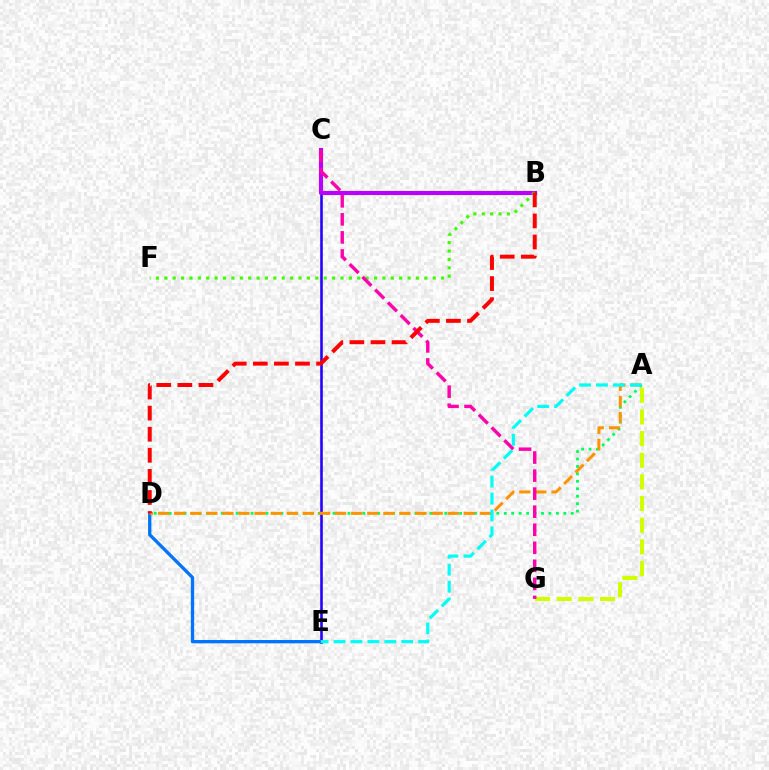{('A', 'D'): [{'color': '#00ff5c', 'line_style': 'dotted', 'thickness': 2.02}, {'color': '#ff9400', 'line_style': 'dashed', 'thickness': 2.19}], ('C', 'E'): [{'color': '#2500ff', 'line_style': 'solid', 'thickness': 1.86}], ('D', 'E'): [{'color': '#0074ff', 'line_style': 'solid', 'thickness': 2.38}], ('B', 'C'): [{'color': '#b900ff', 'line_style': 'solid', 'thickness': 2.97}], ('A', 'E'): [{'color': '#00fff6', 'line_style': 'dashed', 'thickness': 2.3}], ('A', 'G'): [{'color': '#d1ff00', 'line_style': 'dashed', 'thickness': 2.94}], ('B', 'F'): [{'color': '#3dff00', 'line_style': 'dotted', 'thickness': 2.28}], ('C', 'G'): [{'color': '#ff00ac', 'line_style': 'dashed', 'thickness': 2.45}], ('B', 'D'): [{'color': '#ff0000', 'line_style': 'dashed', 'thickness': 2.86}]}